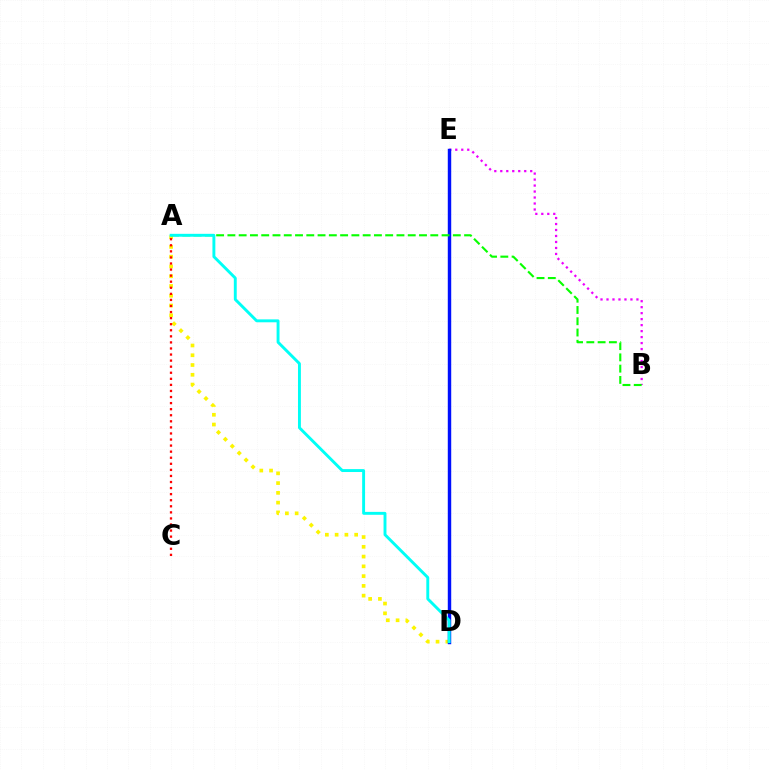{('A', 'D'): [{'color': '#fcf500', 'line_style': 'dotted', 'thickness': 2.65}, {'color': '#00fff6', 'line_style': 'solid', 'thickness': 2.09}], ('B', 'E'): [{'color': '#ee00ff', 'line_style': 'dotted', 'thickness': 1.63}], ('D', 'E'): [{'color': '#0010ff', 'line_style': 'solid', 'thickness': 2.47}], ('A', 'B'): [{'color': '#08ff00', 'line_style': 'dashed', 'thickness': 1.53}], ('A', 'C'): [{'color': '#ff0000', 'line_style': 'dotted', 'thickness': 1.65}]}